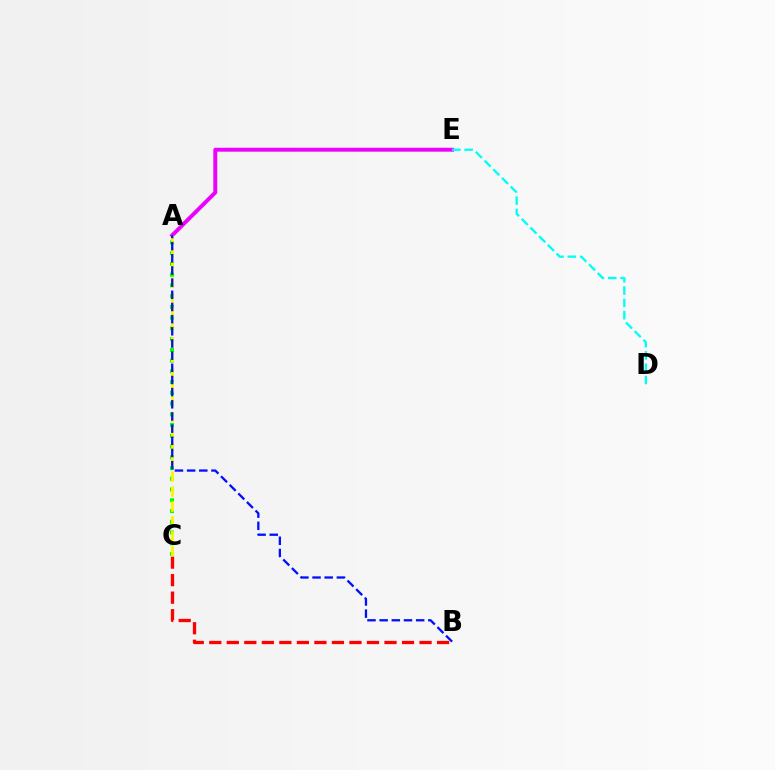{('A', 'C'): [{'color': '#08ff00', 'line_style': 'dotted', 'thickness': 2.92}, {'color': '#fcf500', 'line_style': 'dashed', 'thickness': 2.03}], ('B', 'C'): [{'color': '#ff0000', 'line_style': 'dashed', 'thickness': 2.38}], ('A', 'E'): [{'color': '#ee00ff', 'line_style': 'solid', 'thickness': 2.82}], ('A', 'B'): [{'color': '#0010ff', 'line_style': 'dashed', 'thickness': 1.65}], ('D', 'E'): [{'color': '#00fff6', 'line_style': 'dashed', 'thickness': 1.67}]}